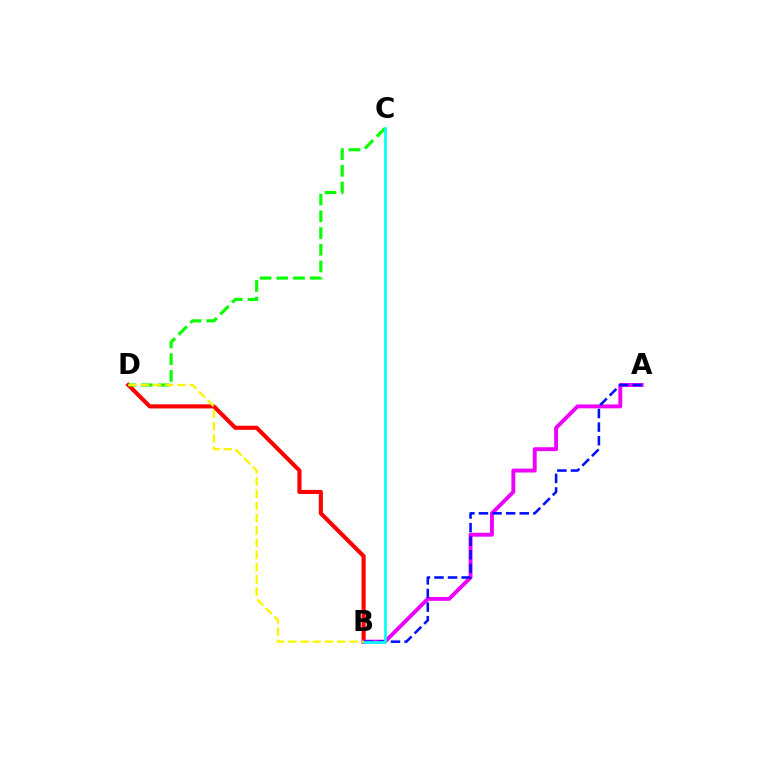{('B', 'D'): [{'color': '#ff0000', 'line_style': 'solid', 'thickness': 2.95}, {'color': '#fcf500', 'line_style': 'dashed', 'thickness': 1.66}], ('C', 'D'): [{'color': '#08ff00', 'line_style': 'dashed', 'thickness': 2.27}], ('A', 'B'): [{'color': '#ee00ff', 'line_style': 'solid', 'thickness': 2.81}, {'color': '#0010ff', 'line_style': 'dashed', 'thickness': 1.85}], ('B', 'C'): [{'color': '#00fff6', 'line_style': 'solid', 'thickness': 1.94}]}